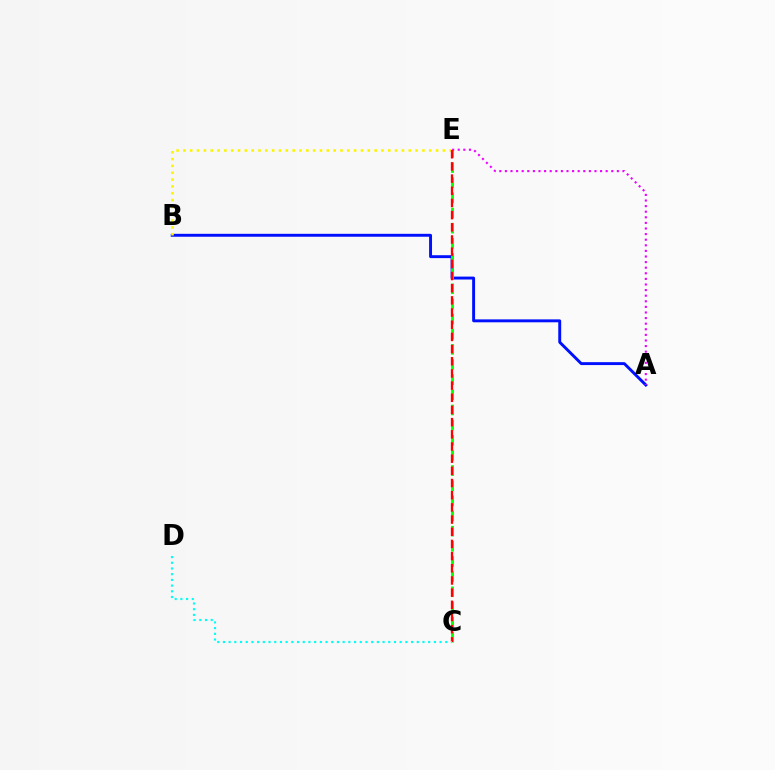{('A', 'B'): [{'color': '#0010ff', 'line_style': 'solid', 'thickness': 2.1}], ('B', 'E'): [{'color': '#fcf500', 'line_style': 'dotted', 'thickness': 1.86}], ('C', 'E'): [{'color': '#08ff00', 'line_style': 'dashed', 'thickness': 2.06}, {'color': '#ff0000', 'line_style': 'dashed', 'thickness': 1.65}], ('A', 'E'): [{'color': '#ee00ff', 'line_style': 'dotted', 'thickness': 1.52}], ('C', 'D'): [{'color': '#00fff6', 'line_style': 'dotted', 'thickness': 1.55}]}